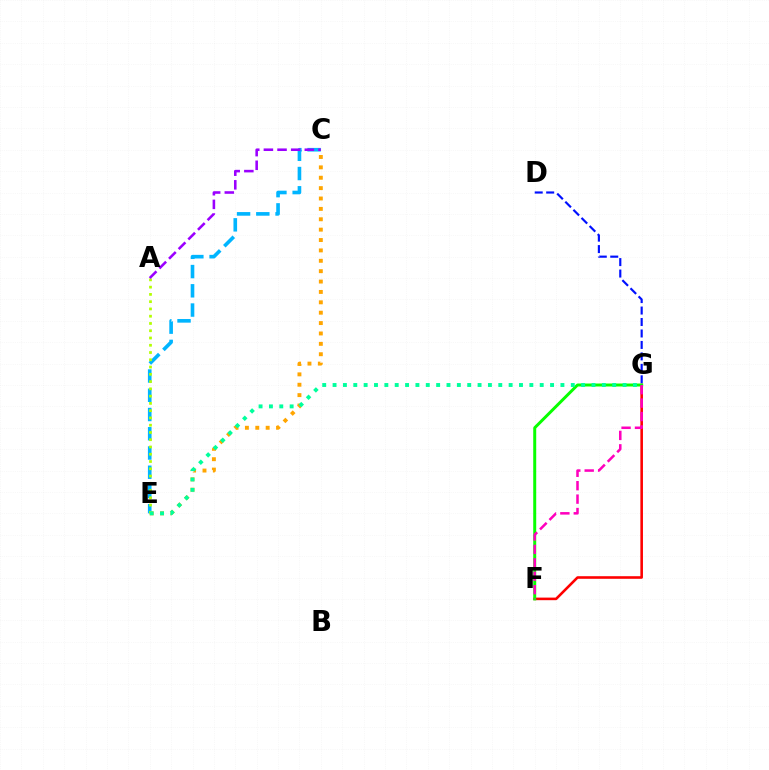{('C', 'E'): [{'color': '#00b5ff', 'line_style': 'dashed', 'thickness': 2.61}, {'color': '#ffa500', 'line_style': 'dotted', 'thickness': 2.82}], ('A', 'E'): [{'color': '#b3ff00', 'line_style': 'dotted', 'thickness': 1.97}], ('F', 'G'): [{'color': '#ff0000', 'line_style': 'solid', 'thickness': 1.87}, {'color': '#08ff00', 'line_style': 'solid', 'thickness': 2.15}, {'color': '#ff00bd', 'line_style': 'dashed', 'thickness': 1.82}], ('D', 'G'): [{'color': '#0010ff', 'line_style': 'dashed', 'thickness': 1.56}], ('E', 'G'): [{'color': '#00ff9d', 'line_style': 'dotted', 'thickness': 2.81}], ('A', 'C'): [{'color': '#9b00ff', 'line_style': 'dashed', 'thickness': 1.85}]}